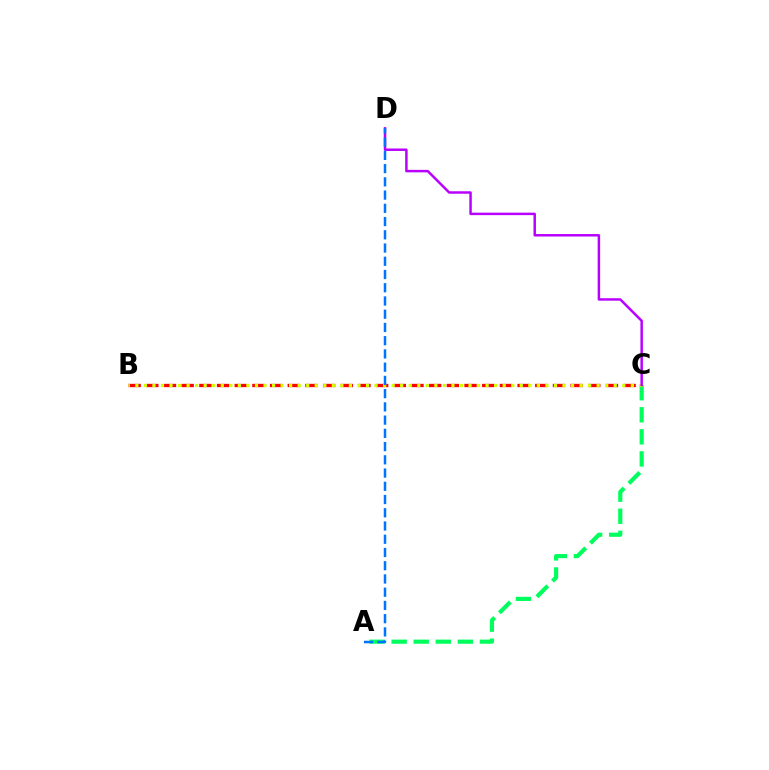{('B', 'C'): [{'color': '#ff0000', 'line_style': 'dashed', 'thickness': 2.4}, {'color': '#d1ff00', 'line_style': 'dotted', 'thickness': 2.32}], ('A', 'C'): [{'color': '#00ff5c', 'line_style': 'dashed', 'thickness': 3.0}], ('C', 'D'): [{'color': '#b900ff', 'line_style': 'solid', 'thickness': 1.78}], ('A', 'D'): [{'color': '#0074ff', 'line_style': 'dashed', 'thickness': 1.8}]}